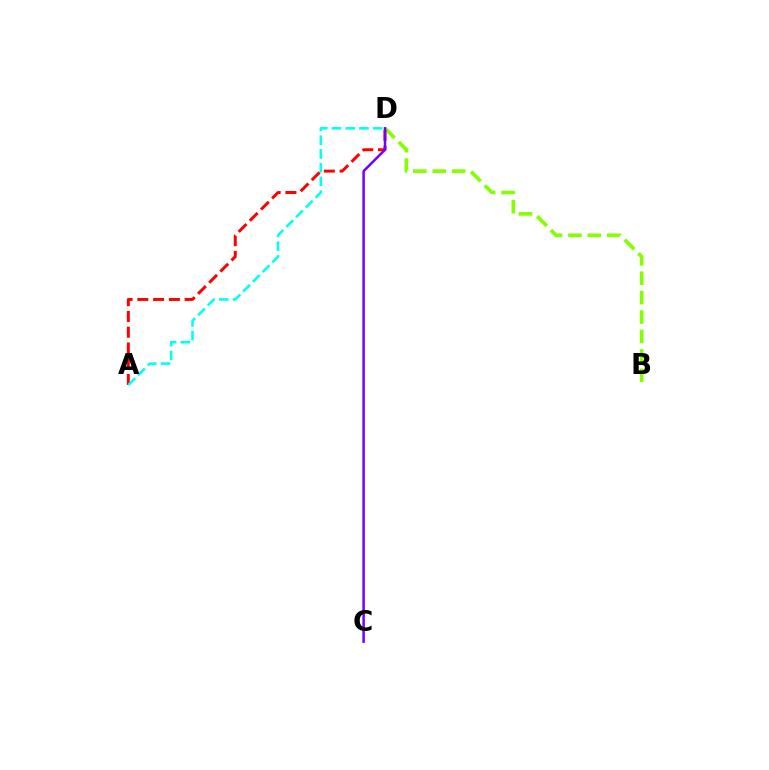{('B', 'D'): [{'color': '#84ff00', 'line_style': 'dashed', 'thickness': 2.64}], ('A', 'D'): [{'color': '#ff0000', 'line_style': 'dashed', 'thickness': 2.14}, {'color': '#00fff6', 'line_style': 'dashed', 'thickness': 1.87}], ('C', 'D'): [{'color': '#7200ff', 'line_style': 'solid', 'thickness': 1.79}]}